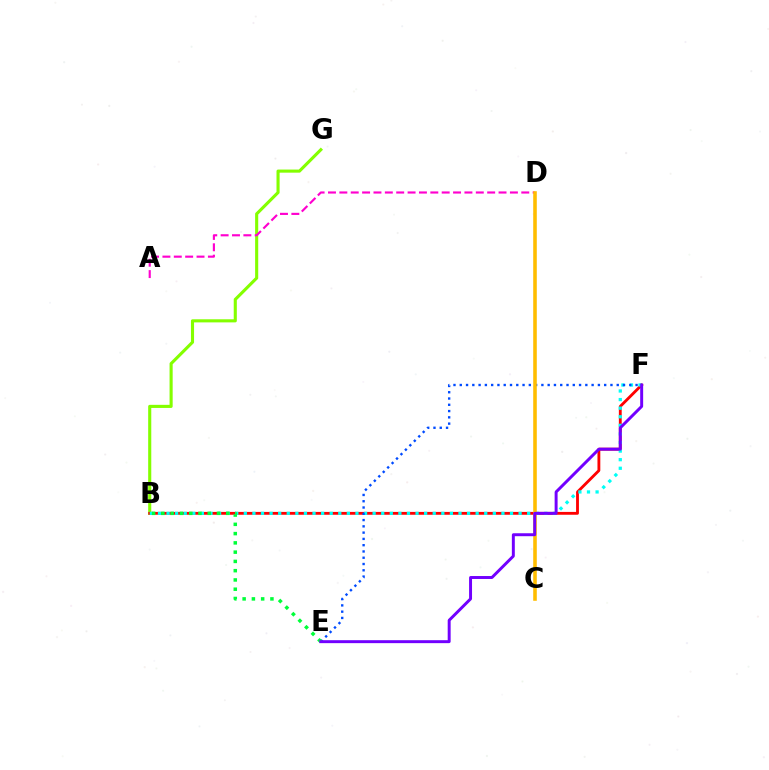{('B', 'G'): [{'color': '#84ff00', 'line_style': 'solid', 'thickness': 2.23}], ('A', 'D'): [{'color': '#ff00cf', 'line_style': 'dashed', 'thickness': 1.54}], ('B', 'F'): [{'color': '#ff0000', 'line_style': 'solid', 'thickness': 2.05}, {'color': '#00fff6', 'line_style': 'dotted', 'thickness': 2.33}], ('E', 'F'): [{'color': '#004bff', 'line_style': 'dotted', 'thickness': 1.71}, {'color': '#7200ff', 'line_style': 'solid', 'thickness': 2.13}], ('B', 'E'): [{'color': '#00ff39', 'line_style': 'dotted', 'thickness': 2.52}], ('C', 'D'): [{'color': '#ffbd00', 'line_style': 'solid', 'thickness': 2.58}]}